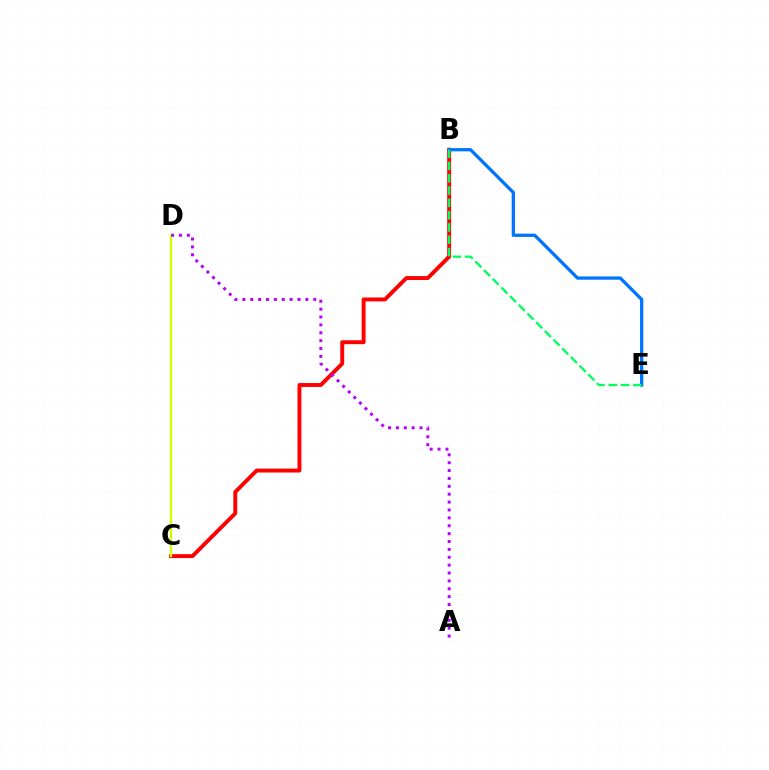{('B', 'C'): [{'color': '#ff0000', 'line_style': 'solid', 'thickness': 2.82}], ('B', 'E'): [{'color': '#0074ff', 'line_style': 'solid', 'thickness': 2.36}, {'color': '#00ff5c', 'line_style': 'dashed', 'thickness': 1.67}], ('C', 'D'): [{'color': '#d1ff00', 'line_style': 'solid', 'thickness': 1.69}], ('A', 'D'): [{'color': '#b900ff', 'line_style': 'dotted', 'thickness': 2.14}]}